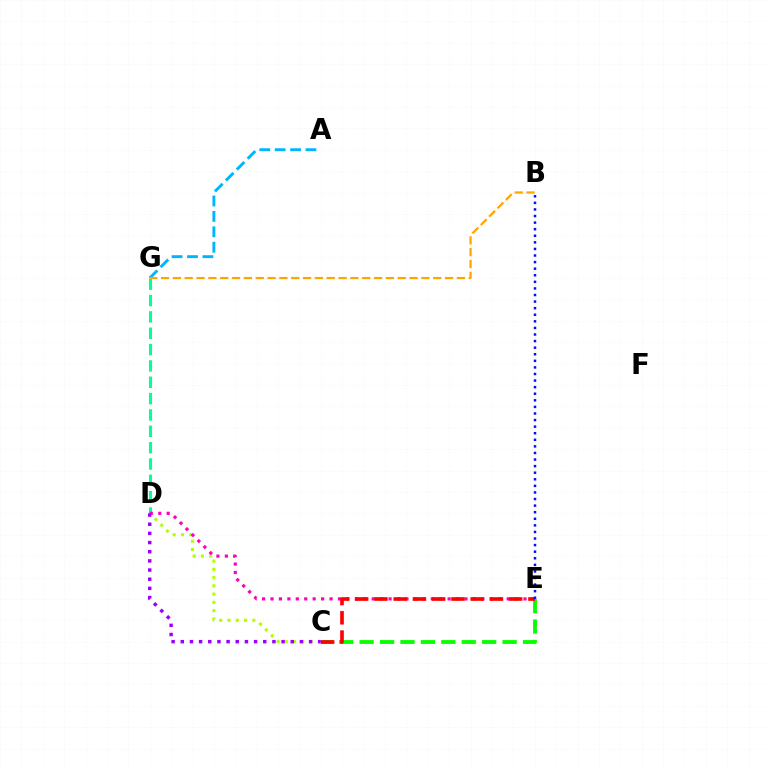{('A', 'G'): [{'color': '#00b5ff', 'line_style': 'dashed', 'thickness': 2.09}], ('C', 'D'): [{'color': '#b3ff00', 'line_style': 'dotted', 'thickness': 2.24}, {'color': '#9b00ff', 'line_style': 'dotted', 'thickness': 2.49}], ('D', 'G'): [{'color': '#00ff9d', 'line_style': 'dashed', 'thickness': 2.22}], ('B', 'G'): [{'color': '#ffa500', 'line_style': 'dashed', 'thickness': 1.61}], ('D', 'E'): [{'color': '#ff00bd', 'line_style': 'dotted', 'thickness': 2.29}], ('C', 'E'): [{'color': '#08ff00', 'line_style': 'dashed', 'thickness': 2.77}, {'color': '#ff0000', 'line_style': 'dashed', 'thickness': 2.61}], ('B', 'E'): [{'color': '#0010ff', 'line_style': 'dotted', 'thickness': 1.79}]}